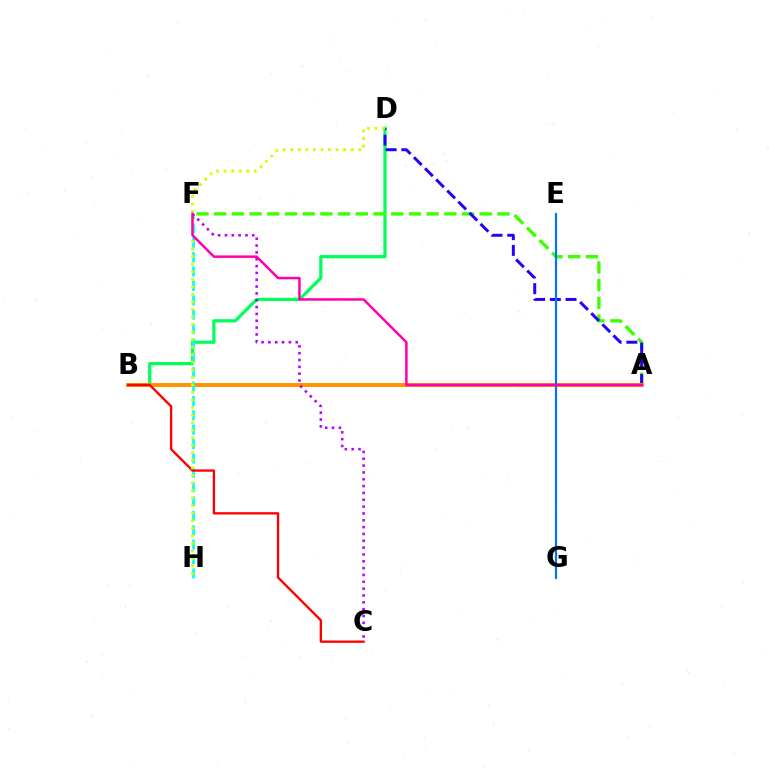{('B', 'D'): [{'color': '#00ff5c', 'line_style': 'solid', 'thickness': 2.33}], ('A', 'F'): [{'color': '#3dff00', 'line_style': 'dashed', 'thickness': 2.41}, {'color': '#ff00ac', 'line_style': 'solid', 'thickness': 1.81}], ('A', 'D'): [{'color': '#2500ff', 'line_style': 'dashed', 'thickness': 2.13}], ('A', 'B'): [{'color': '#ff9400', 'line_style': 'solid', 'thickness': 2.86}], ('F', 'H'): [{'color': '#00fff6', 'line_style': 'dashed', 'thickness': 1.95}], ('B', 'C'): [{'color': '#ff0000', 'line_style': 'solid', 'thickness': 1.68}], ('E', 'G'): [{'color': '#0074ff', 'line_style': 'solid', 'thickness': 1.57}], ('D', 'H'): [{'color': '#d1ff00', 'line_style': 'dotted', 'thickness': 2.05}], ('C', 'F'): [{'color': '#b900ff', 'line_style': 'dotted', 'thickness': 1.86}]}